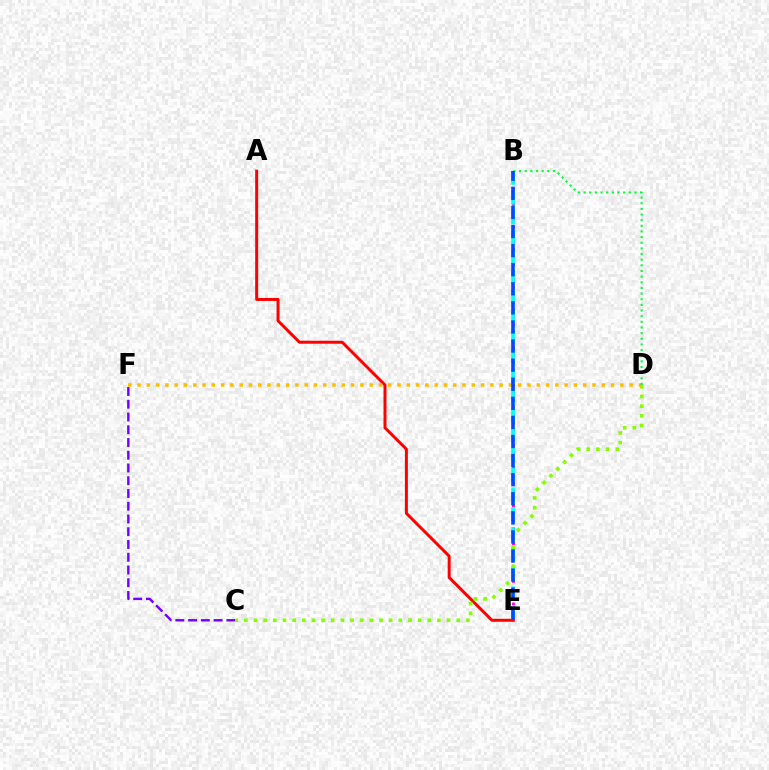{('C', 'F'): [{'color': '#7200ff', 'line_style': 'dashed', 'thickness': 1.73}], ('B', 'E'): [{'color': '#ff00cf', 'line_style': 'dotted', 'thickness': 2.05}, {'color': '#00fff6', 'line_style': 'dashed', 'thickness': 2.69}, {'color': '#004bff', 'line_style': 'dashed', 'thickness': 2.59}], ('A', 'E'): [{'color': '#ff0000', 'line_style': 'solid', 'thickness': 2.14}], ('C', 'D'): [{'color': '#84ff00', 'line_style': 'dotted', 'thickness': 2.62}], ('D', 'F'): [{'color': '#ffbd00', 'line_style': 'dotted', 'thickness': 2.52}], ('B', 'D'): [{'color': '#00ff39', 'line_style': 'dotted', 'thickness': 1.53}]}